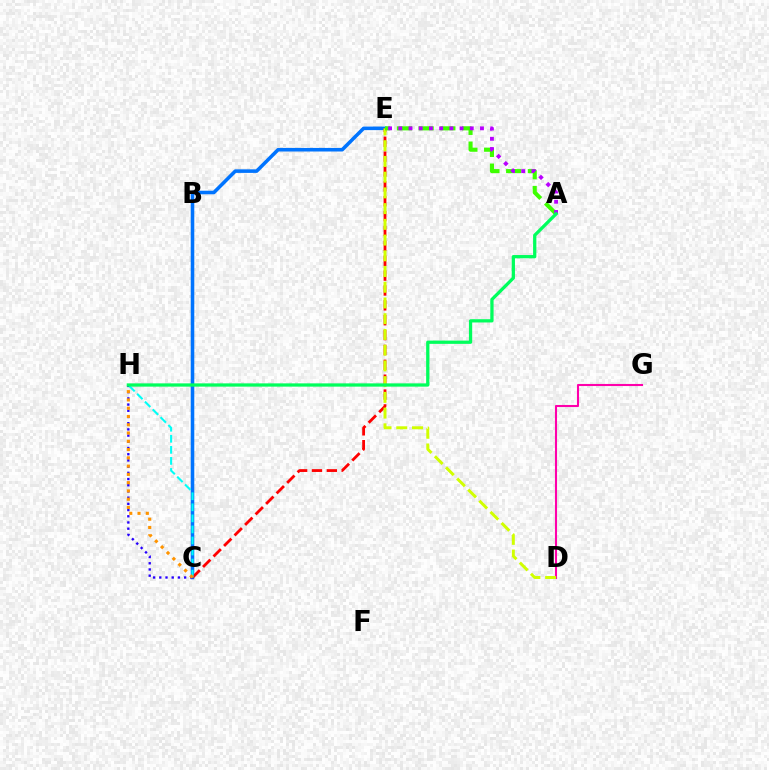{('C', 'E'): [{'color': '#0074ff', 'line_style': 'solid', 'thickness': 2.56}, {'color': '#ff0000', 'line_style': 'dashed', 'thickness': 2.02}], ('D', 'G'): [{'color': '#ff00ac', 'line_style': 'solid', 'thickness': 1.5}], ('D', 'E'): [{'color': '#d1ff00', 'line_style': 'dashed', 'thickness': 2.14}], ('A', 'E'): [{'color': '#3dff00', 'line_style': 'dashed', 'thickness': 2.95}, {'color': '#b900ff', 'line_style': 'dotted', 'thickness': 2.77}], ('C', 'H'): [{'color': '#2500ff', 'line_style': 'dotted', 'thickness': 1.69}, {'color': '#00fff6', 'line_style': 'dashed', 'thickness': 1.5}, {'color': '#ff9400', 'line_style': 'dotted', 'thickness': 2.25}], ('A', 'H'): [{'color': '#00ff5c', 'line_style': 'solid', 'thickness': 2.35}]}